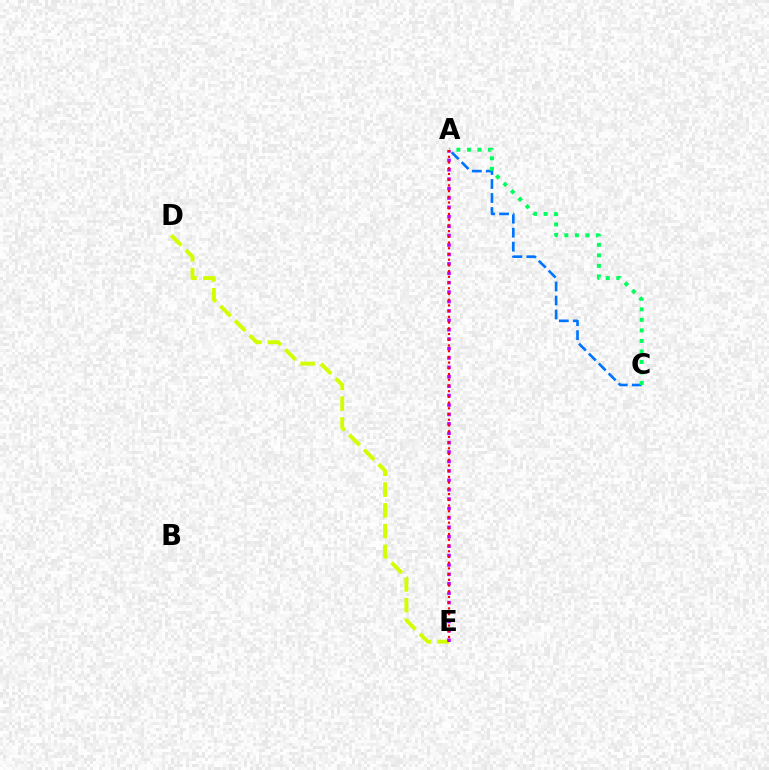{('D', 'E'): [{'color': '#d1ff00', 'line_style': 'dashed', 'thickness': 2.82}], ('A', 'E'): [{'color': '#b900ff', 'line_style': 'dotted', 'thickness': 2.56}, {'color': '#ff0000', 'line_style': 'dotted', 'thickness': 1.55}], ('A', 'C'): [{'color': '#0074ff', 'line_style': 'dashed', 'thickness': 1.9}, {'color': '#00ff5c', 'line_style': 'dotted', 'thickness': 2.86}]}